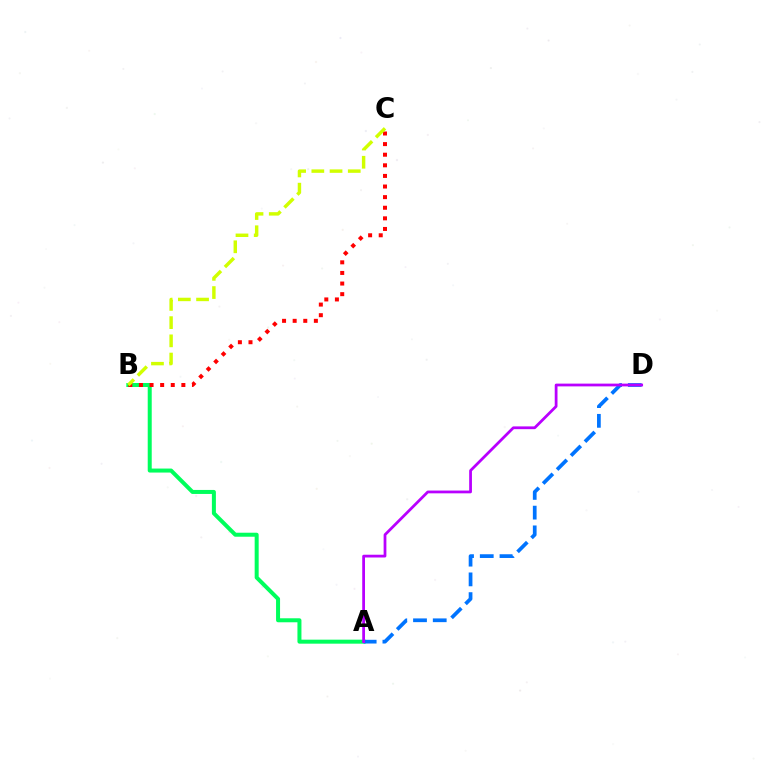{('A', 'B'): [{'color': '#00ff5c', 'line_style': 'solid', 'thickness': 2.88}], ('A', 'D'): [{'color': '#0074ff', 'line_style': 'dashed', 'thickness': 2.68}, {'color': '#b900ff', 'line_style': 'solid', 'thickness': 1.99}], ('B', 'C'): [{'color': '#ff0000', 'line_style': 'dotted', 'thickness': 2.88}, {'color': '#d1ff00', 'line_style': 'dashed', 'thickness': 2.47}]}